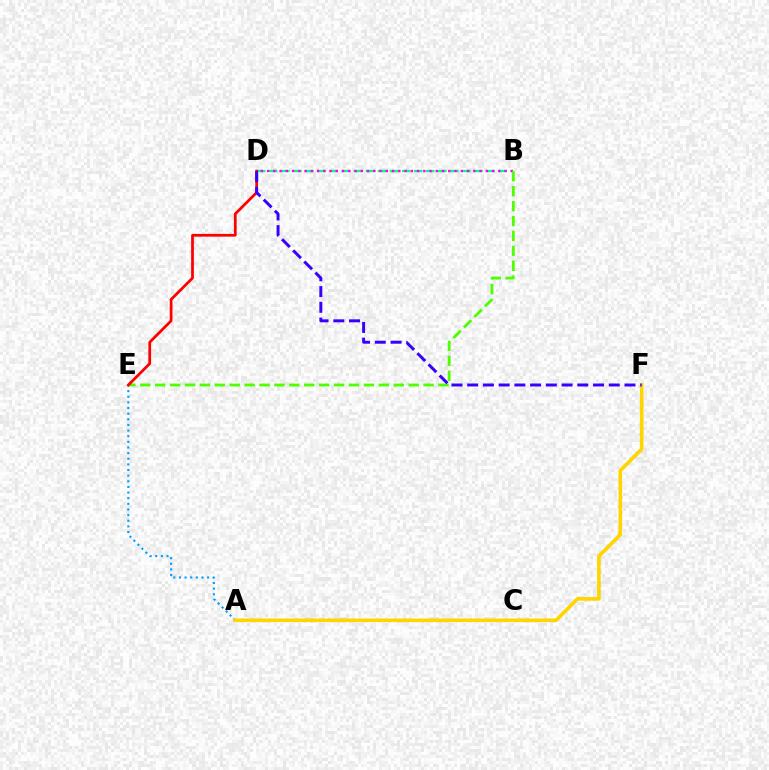{('A', 'E'): [{'color': '#009eff', 'line_style': 'dotted', 'thickness': 1.53}], ('B', 'D'): [{'color': '#00ff86', 'line_style': 'dashed', 'thickness': 1.64}, {'color': '#ff00ed', 'line_style': 'dotted', 'thickness': 1.7}], ('A', 'F'): [{'color': '#ffd500', 'line_style': 'solid', 'thickness': 2.62}], ('B', 'E'): [{'color': '#4fff00', 'line_style': 'dashed', 'thickness': 2.03}], ('D', 'E'): [{'color': '#ff0000', 'line_style': 'solid', 'thickness': 1.97}], ('D', 'F'): [{'color': '#3700ff', 'line_style': 'dashed', 'thickness': 2.14}]}